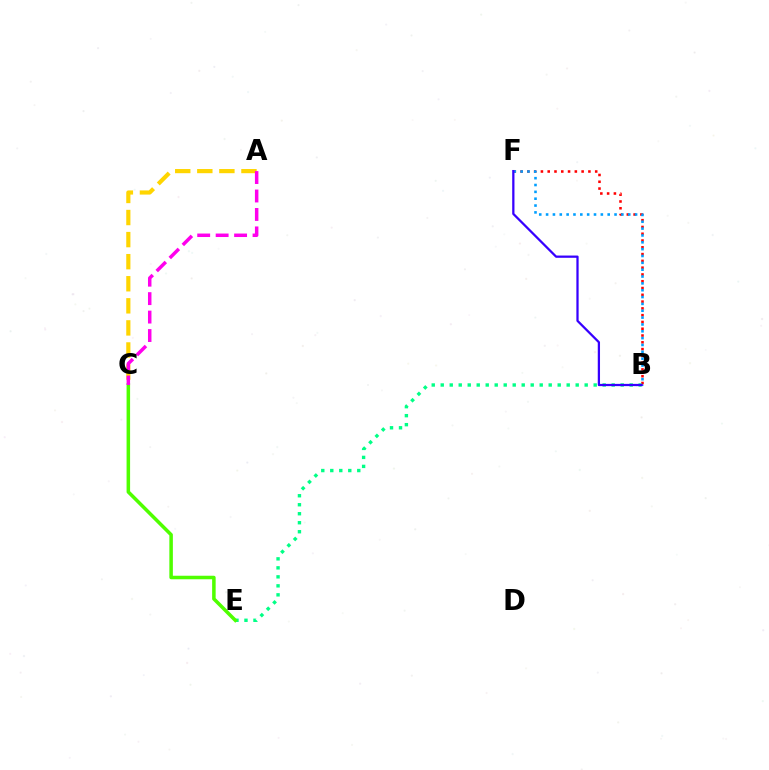{('B', 'F'): [{'color': '#ff0000', 'line_style': 'dotted', 'thickness': 1.84}, {'color': '#009eff', 'line_style': 'dotted', 'thickness': 1.86}, {'color': '#3700ff', 'line_style': 'solid', 'thickness': 1.63}], ('A', 'C'): [{'color': '#ffd500', 'line_style': 'dashed', 'thickness': 3.0}, {'color': '#ff00ed', 'line_style': 'dashed', 'thickness': 2.51}], ('B', 'E'): [{'color': '#00ff86', 'line_style': 'dotted', 'thickness': 2.44}], ('C', 'E'): [{'color': '#4fff00', 'line_style': 'solid', 'thickness': 2.54}]}